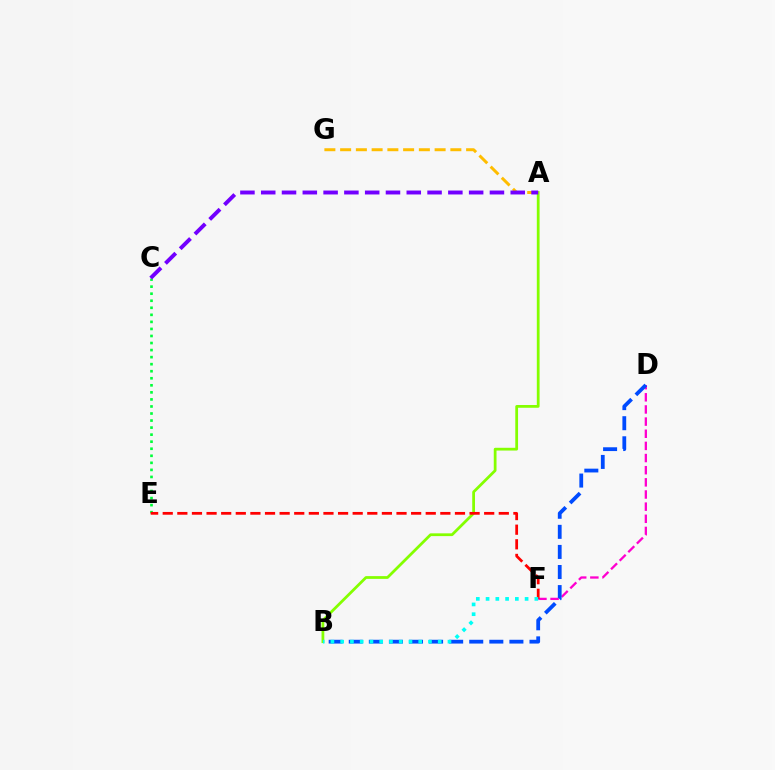{('C', 'E'): [{'color': '#00ff39', 'line_style': 'dotted', 'thickness': 1.91}], ('A', 'B'): [{'color': '#84ff00', 'line_style': 'solid', 'thickness': 1.99}], ('D', 'F'): [{'color': '#ff00cf', 'line_style': 'dashed', 'thickness': 1.65}], ('A', 'G'): [{'color': '#ffbd00', 'line_style': 'dashed', 'thickness': 2.14}], ('E', 'F'): [{'color': '#ff0000', 'line_style': 'dashed', 'thickness': 1.98}], ('B', 'D'): [{'color': '#004bff', 'line_style': 'dashed', 'thickness': 2.73}], ('B', 'F'): [{'color': '#00fff6', 'line_style': 'dotted', 'thickness': 2.65}], ('A', 'C'): [{'color': '#7200ff', 'line_style': 'dashed', 'thickness': 2.82}]}